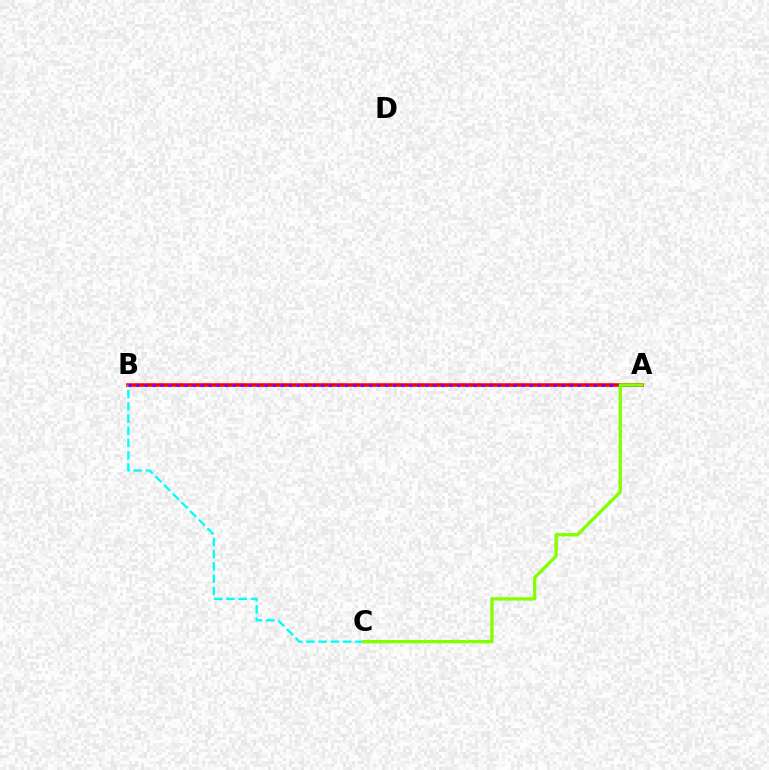{('A', 'B'): [{'color': '#ff0000', 'line_style': 'solid', 'thickness': 2.55}, {'color': '#7200ff', 'line_style': 'dotted', 'thickness': 2.18}], ('B', 'C'): [{'color': '#00fff6', 'line_style': 'dashed', 'thickness': 1.66}], ('A', 'C'): [{'color': '#84ff00', 'line_style': 'solid', 'thickness': 2.38}]}